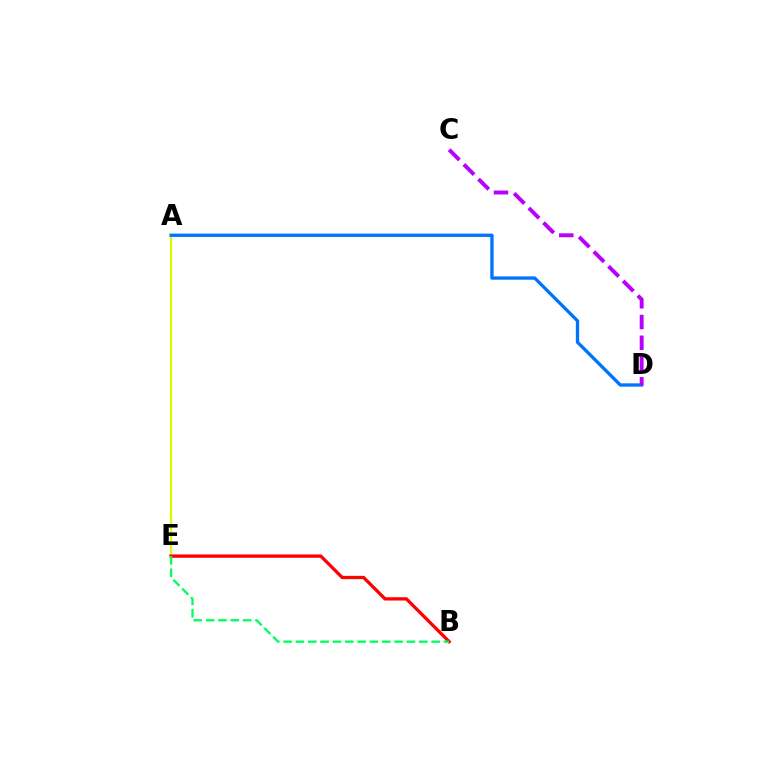{('A', 'E'): [{'color': '#d1ff00', 'line_style': 'solid', 'thickness': 1.59}], ('A', 'D'): [{'color': '#0074ff', 'line_style': 'solid', 'thickness': 2.39}], ('B', 'E'): [{'color': '#ff0000', 'line_style': 'solid', 'thickness': 2.37}, {'color': '#00ff5c', 'line_style': 'dashed', 'thickness': 1.68}], ('C', 'D'): [{'color': '#b900ff', 'line_style': 'dashed', 'thickness': 2.82}]}